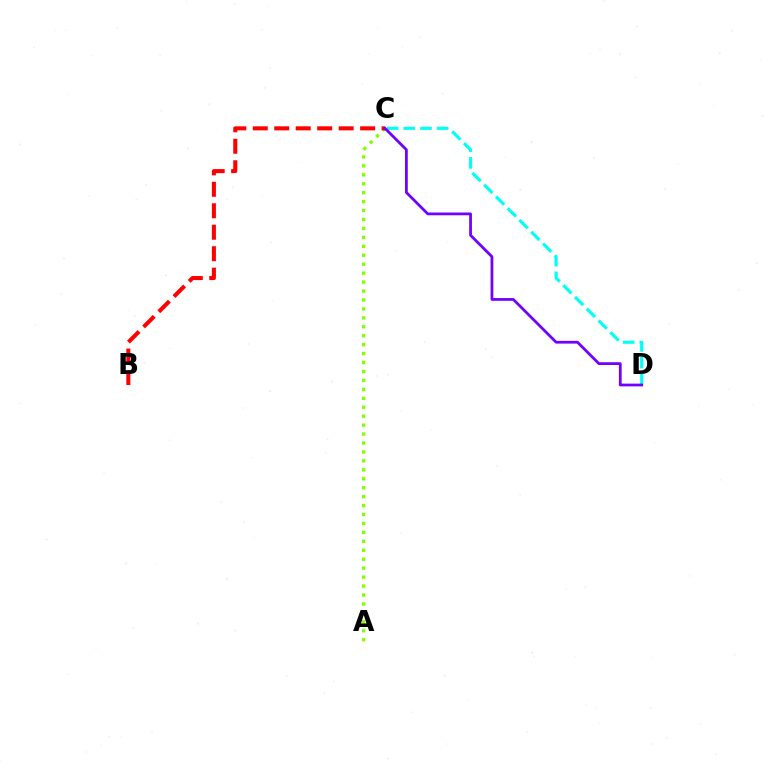{('C', 'D'): [{'color': '#00fff6', 'line_style': 'dashed', 'thickness': 2.26}, {'color': '#7200ff', 'line_style': 'solid', 'thickness': 1.99}], ('A', 'C'): [{'color': '#84ff00', 'line_style': 'dotted', 'thickness': 2.43}], ('B', 'C'): [{'color': '#ff0000', 'line_style': 'dashed', 'thickness': 2.92}]}